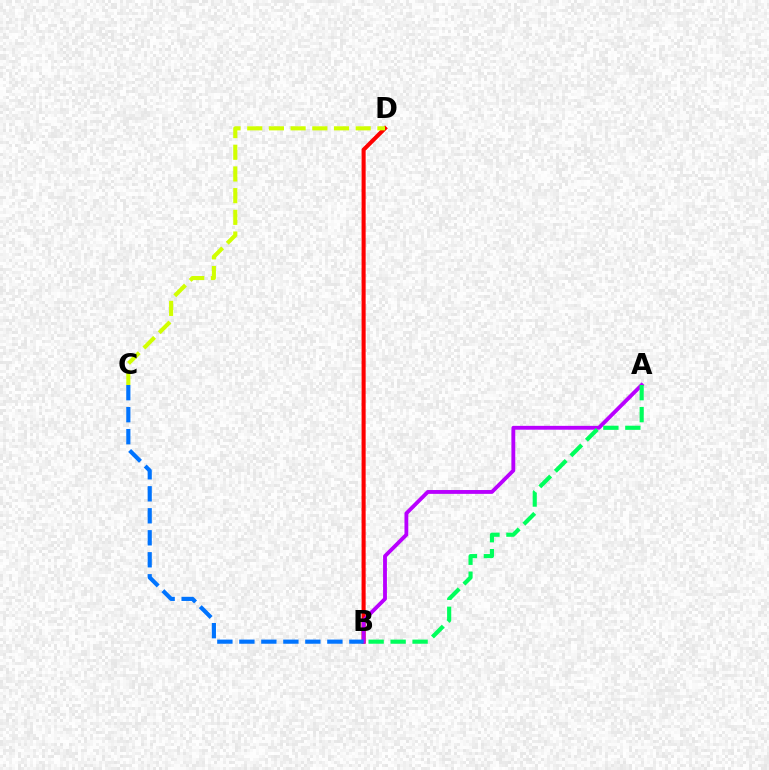{('B', 'D'): [{'color': '#ff0000', 'line_style': 'solid', 'thickness': 2.93}], ('A', 'B'): [{'color': '#b900ff', 'line_style': 'solid', 'thickness': 2.77}, {'color': '#00ff5c', 'line_style': 'dashed', 'thickness': 2.98}], ('B', 'C'): [{'color': '#0074ff', 'line_style': 'dashed', 'thickness': 2.99}], ('C', 'D'): [{'color': '#d1ff00', 'line_style': 'dashed', 'thickness': 2.95}]}